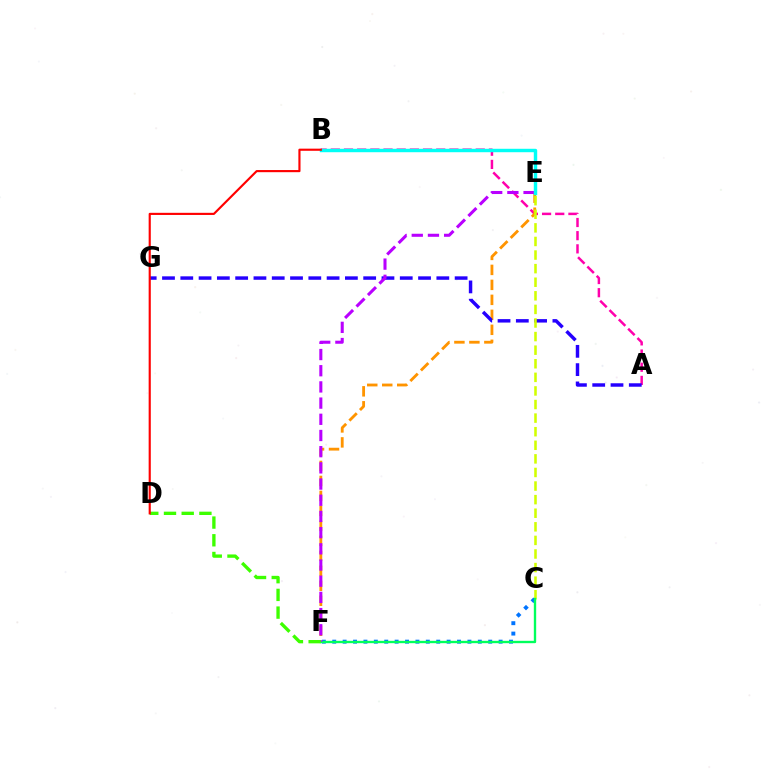{('C', 'F'): [{'color': '#0074ff', 'line_style': 'dotted', 'thickness': 2.83}, {'color': '#00ff5c', 'line_style': 'solid', 'thickness': 1.7}], ('A', 'B'): [{'color': '#ff00ac', 'line_style': 'dashed', 'thickness': 1.79}], ('E', 'F'): [{'color': '#ff9400', 'line_style': 'dashed', 'thickness': 2.04}, {'color': '#b900ff', 'line_style': 'dashed', 'thickness': 2.2}], ('A', 'G'): [{'color': '#2500ff', 'line_style': 'dashed', 'thickness': 2.48}], ('C', 'E'): [{'color': '#d1ff00', 'line_style': 'dashed', 'thickness': 1.85}], ('B', 'E'): [{'color': '#00fff6', 'line_style': 'solid', 'thickness': 2.47}], ('D', 'F'): [{'color': '#3dff00', 'line_style': 'dashed', 'thickness': 2.41}], ('B', 'D'): [{'color': '#ff0000', 'line_style': 'solid', 'thickness': 1.54}]}